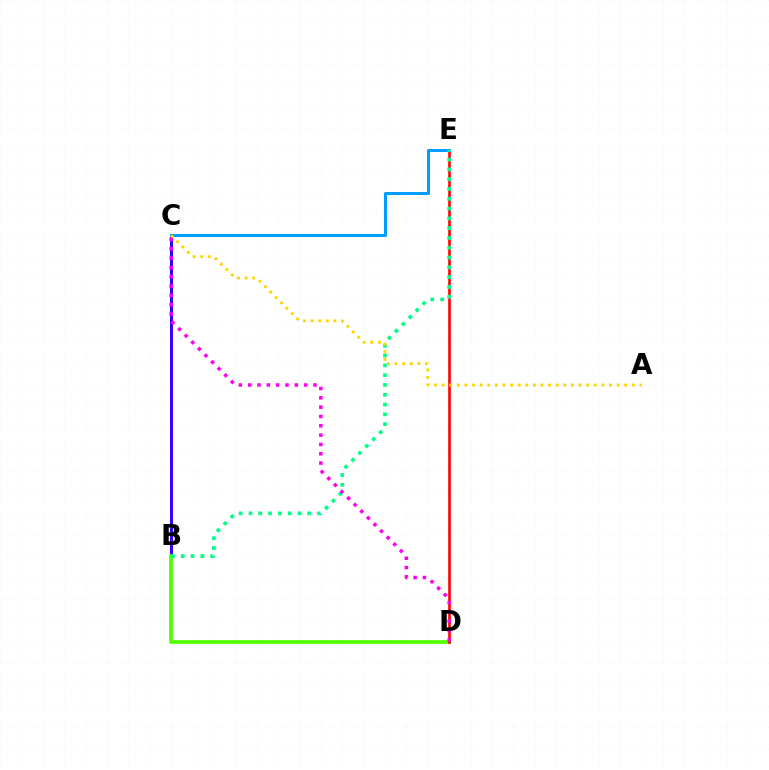{('B', 'C'): [{'color': '#3700ff', 'line_style': 'solid', 'thickness': 2.15}], ('B', 'D'): [{'color': '#4fff00', 'line_style': 'solid', 'thickness': 2.65}], ('D', 'E'): [{'color': '#ff0000', 'line_style': 'solid', 'thickness': 1.87}], ('C', 'E'): [{'color': '#009eff', 'line_style': 'solid', 'thickness': 2.19}], ('B', 'E'): [{'color': '#00ff86', 'line_style': 'dotted', 'thickness': 2.66}], ('C', 'D'): [{'color': '#ff00ed', 'line_style': 'dotted', 'thickness': 2.53}], ('A', 'C'): [{'color': '#ffd500', 'line_style': 'dotted', 'thickness': 2.07}]}